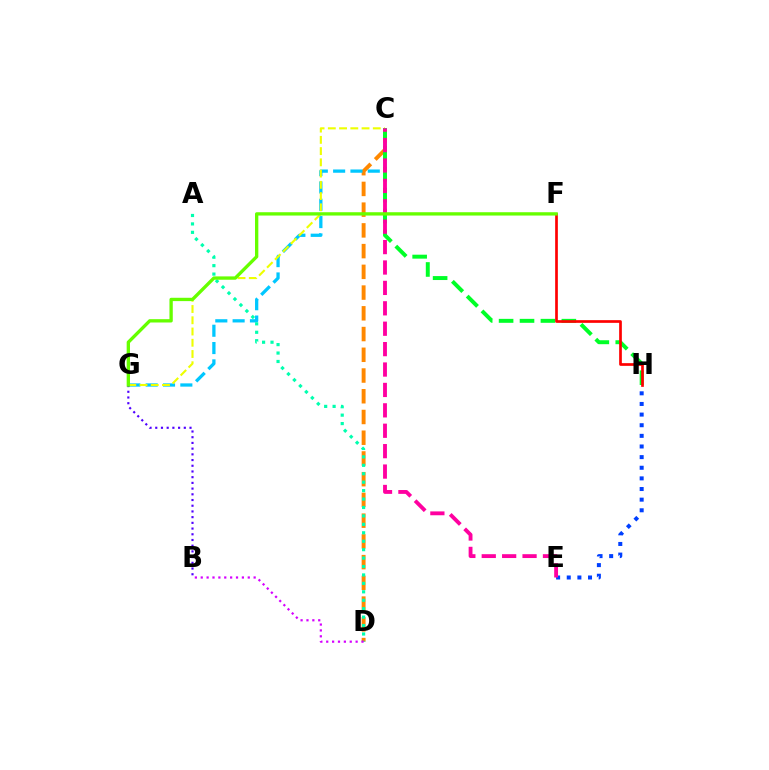{('E', 'H'): [{'color': '#003fff', 'line_style': 'dotted', 'thickness': 2.89}], ('C', 'D'): [{'color': '#ff8800', 'line_style': 'dashed', 'thickness': 2.82}], ('C', 'G'): [{'color': '#00c7ff', 'line_style': 'dashed', 'thickness': 2.35}, {'color': '#eeff00', 'line_style': 'dashed', 'thickness': 1.53}], ('C', 'H'): [{'color': '#00ff27', 'line_style': 'dashed', 'thickness': 2.84}], ('F', 'H'): [{'color': '#ff0000', 'line_style': 'solid', 'thickness': 1.94}], ('A', 'D'): [{'color': '#00ffaf', 'line_style': 'dotted', 'thickness': 2.29}], ('B', 'D'): [{'color': '#d600ff', 'line_style': 'dotted', 'thickness': 1.6}], ('B', 'G'): [{'color': '#4f00ff', 'line_style': 'dotted', 'thickness': 1.55}], ('C', 'E'): [{'color': '#ff00a0', 'line_style': 'dashed', 'thickness': 2.77}], ('F', 'G'): [{'color': '#66ff00', 'line_style': 'solid', 'thickness': 2.39}]}